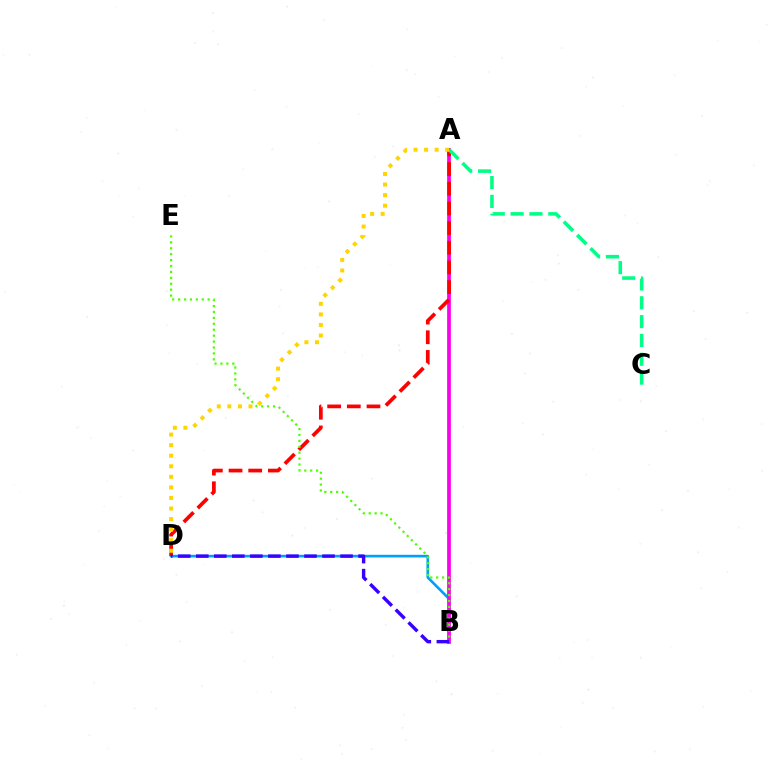{('B', 'D'): [{'color': '#009eff', 'line_style': 'solid', 'thickness': 1.89}, {'color': '#3700ff', 'line_style': 'dashed', 'thickness': 2.45}], ('A', 'B'): [{'color': '#ff00ed', 'line_style': 'solid', 'thickness': 2.69}], ('A', 'D'): [{'color': '#ff0000', 'line_style': 'dashed', 'thickness': 2.67}, {'color': '#ffd500', 'line_style': 'dotted', 'thickness': 2.87}], ('B', 'E'): [{'color': '#4fff00', 'line_style': 'dotted', 'thickness': 1.61}], ('A', 'C'): [{'color': '#00ff86', 'line_style': 'dashed', 'thickness': 2.56}]}